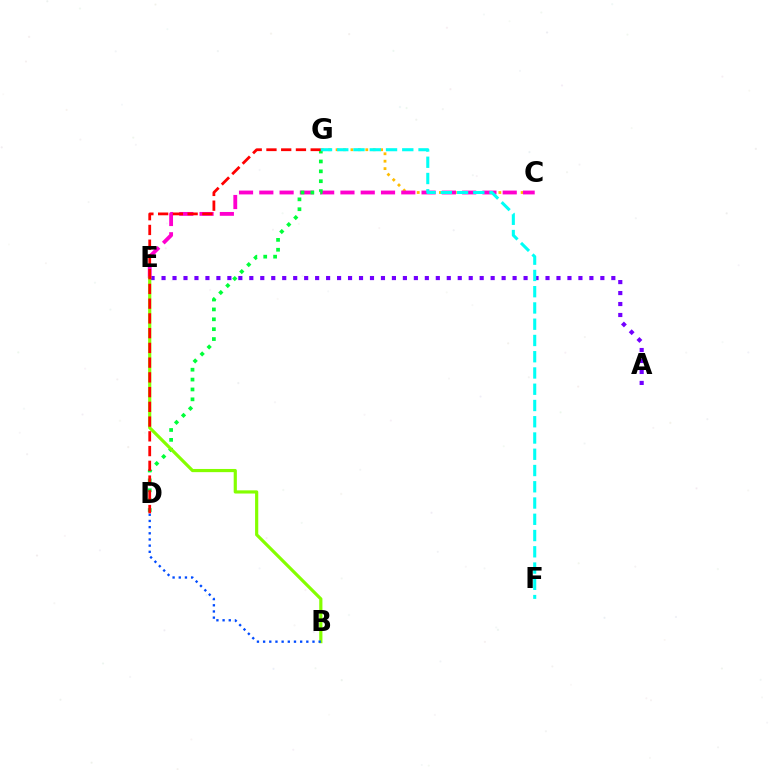{('C', 'G'): [{'color': '#ffbd00', 'line_style': 'dotted', 'thickness': 2.02}], ('A', 'E'): [{'color': '#7200ff', 'line_style': 'dotted', 'thickness': 2.98}], ('C', 'E'): [{'color': '#ff00cf', 'line_style': 'dashed', 'thickness': 2.76}], ('D', 'G'): [{'color': '#00ff39', 'line_style': 'dotted', 'thickness': 2.68}, {'color': '#ff0000', 'line_style': 'dashed', 'thickness': 2.0}], ('B', 'E'): [{'color': '#84ff00', 'line_style': 'solid', 'thickness': 2.29}], ('F', 'G'): [{'color': '#00fff6', 'line_style': 'dashed', 'thickness': 2.21}], ('B', 'D'): [{'color': '#004bff', 'line_style': 'dotted', 'thickness': 1.68}]}